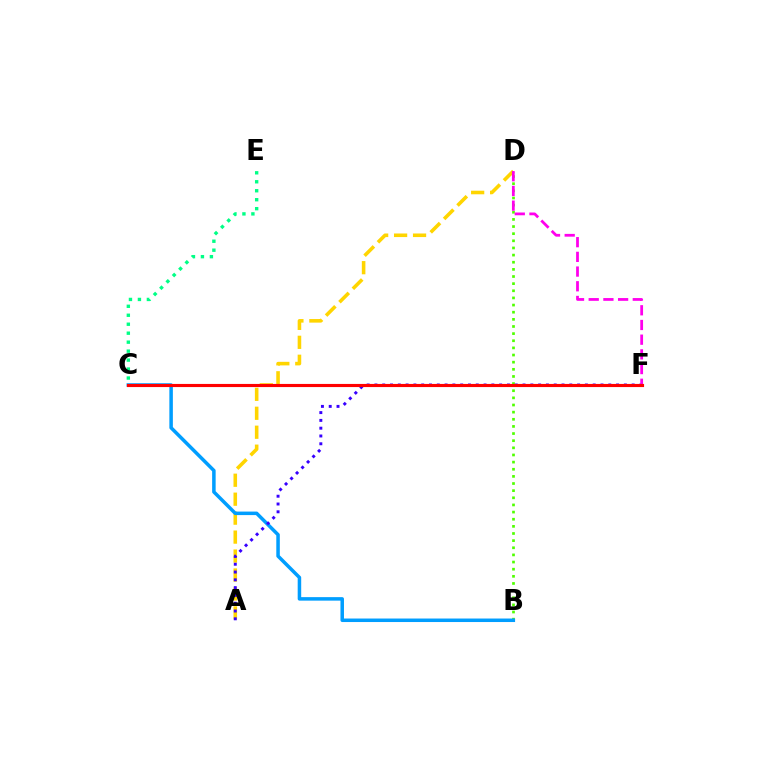{('C', 'E'): [{'color': '#00ff86', 'line_style': 'dotted', 'thickness': 2.44}], ('B', 'D'): [{'color': '#4fff00', 'line_style': 'dotted', 'thickness': 1.94}], ('A', 'D'): [{'color': '#ffd500', 'line_style': 'dashed', 'thickness': 2.58}], ('B', 'C'): [{'color': '#009eff', 'line_style': 'solid', 'thickness': 2.53}], ('A', 'F'): [{'color': '#3700ff', 'line_style': 'dotted', 'thickness': 2.12}], ('D', 'F'): [{'color': '#ff00ed', 'line_style': 'dashed', 'thickness': 2.0}], ('C', 'F'): [{'color': '#ff0000', 'line_style': 'solid', 'thickness': 2.25}]}